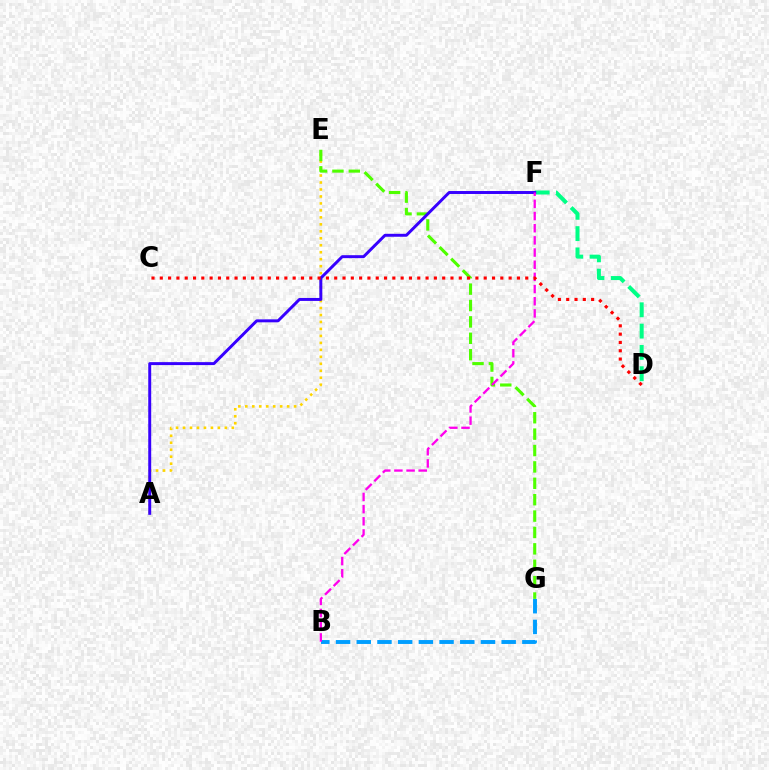{('A', 'E'): [{'color': '#ffd500', 'line_style': 'dotted', 'thickness': 1.89}], ('D', 'F'): [{'color': '#00ff86', 'line_style': 'dashed', 'thickness': 2.89}], ('B', 'G'): [{'color': '#009eff', 'line_style': 'dashed', 'thickness': 2.81}], ('E', 'G'): [{'color': '#4fff00', 'line_style': 'dashed', 'thickness': 2.23}], ('A', 'F'): [{'color': '#3700ff', 'line_style': 'solid', 'thickness': 2.13}], ('B', 'F'): [{'color': '#ff00ed', 'line_style': 'dashed', 'thickness': 1.65}], ('C', 'D'): [{'color': '#ff0000', 'line_style': 'dotted', 'thickness': 2.26}]}